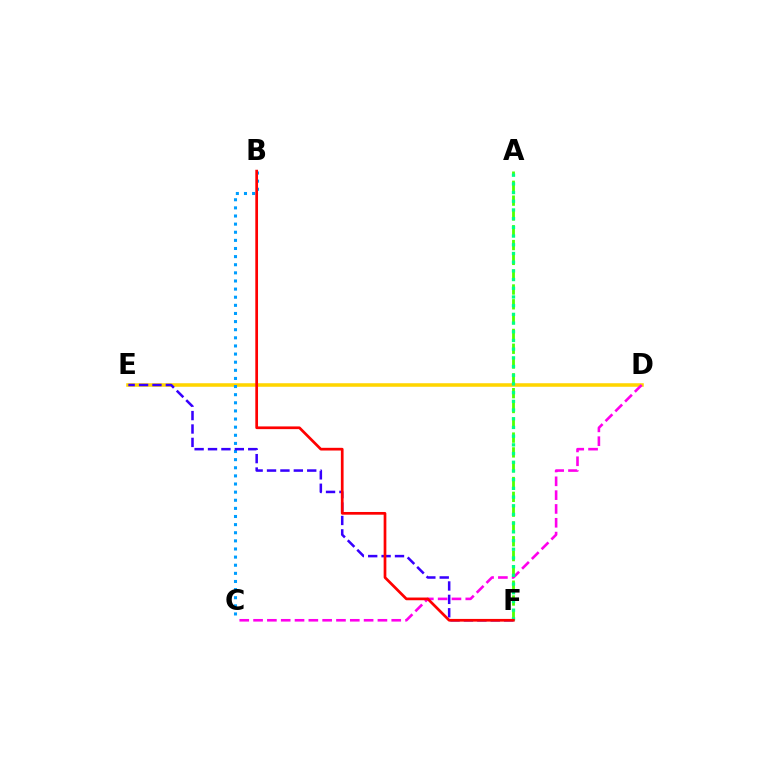{('D', 'E'): [{'color': '#ffd500', 'line_style': 'solid', 'thickness': 2.55}], ('B', 'C'): [{'color': '#009eff', 'line_style': 'dotted', 'thickness': 2.21}], ('E', 'F'): [{'color': '#3700ff', 'line_style': 'dashed', 'thickness': 1.82}], ('A', 'F'): [{'color': '#4fff00', 'line_style': 'dashed', 'thickness': 2.01}, {'color': '#00ff86', 'line_style': 'dotted', 'thickness': 2.36}], ('C', 'D'): [{'color': '#ff00ed', 'line_style': 'dashed', 'thickness': 1.88}], ('B', 'F'): [{'color': '#ff0000', 'line_style': 'solid', 'thickness': 1.95}]}